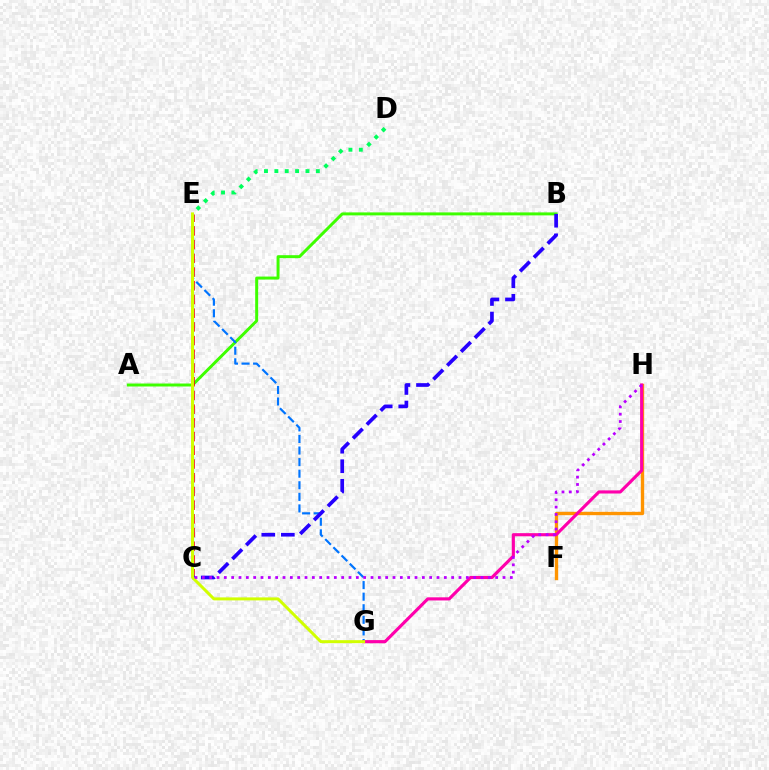{('D', 'E'): [{'color': '#00ff5c', 'line_style': 'dotted', 'thickness': 2.82}], ('A', 'B'): [{'color': '#3dff00', 'line_style': 'solid', 'thickness': 2.14}], ('C', 'E'): [{'color': '#ff0000', 'line_style': 'dashed', 'thickness': 1.86}, {'color': '#00fff6', 'line_style': 'dashed', 'thickness': 1.56}], ('E', 'G'): [{'color': '#0074ff', 'line_style': 'dashed', 'thickness': 1.57}, {'color': '#d1ff00', 'line_style': 'solid', 'thickness': 2.15}], ('F', 'H'): [{'color': '#ff9400', 'line_style': 'solid', 'thickness': 2.41}], ('G', 'H'): [{'color': '#ff00ac', 'line_style': 'solid', 'thickness': 2.26}], ('B', 'C'): [{'color': '#2500ff', 'line_style': 'dashed', 'thickness': 2.66}], ('C', 'H'): [{'color': '#b900ff', 'line_style': 'dotted', 'thickness': 1.99}]}